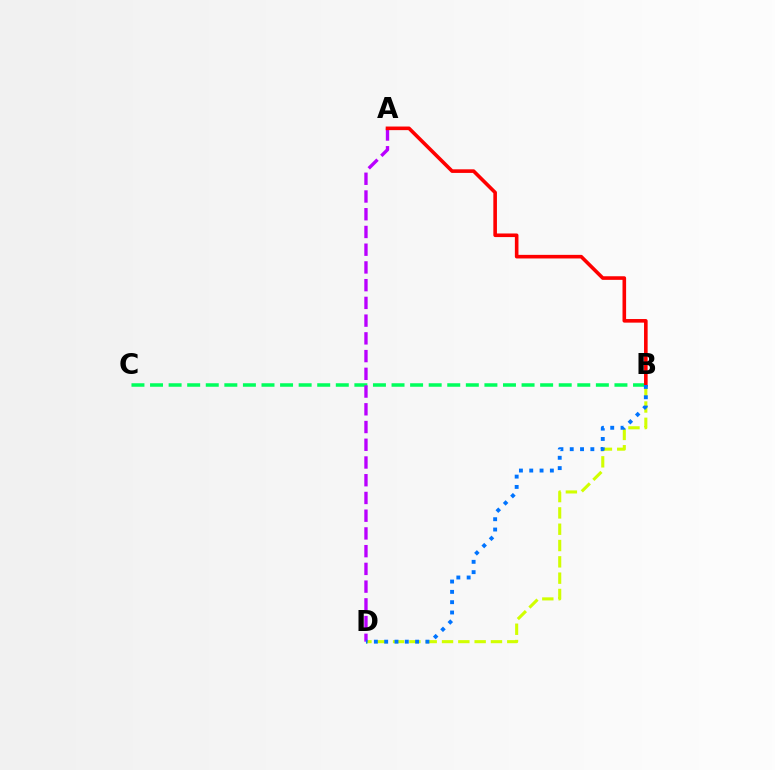{('B', 'C'): [{'color': '#00ff5c', 'line_style': 'dashed', 'thickness': 2.52}], ('B', 'D'): [{'color': '#d1ff00', 'line_style': 'dashed', 'thickness': 2.22}, {'color': '#0074ff', 'line_style': 'dotted', 'thickness': 2.8}], ('A', 'D'): [{'color': '#b900ff', 'line_style': 'dashed', 'thickness': 2.41}], ('A', 'B'): [{'color': '#ff0000', 'line_style': 'solid', 'thickness': 2.59}]}